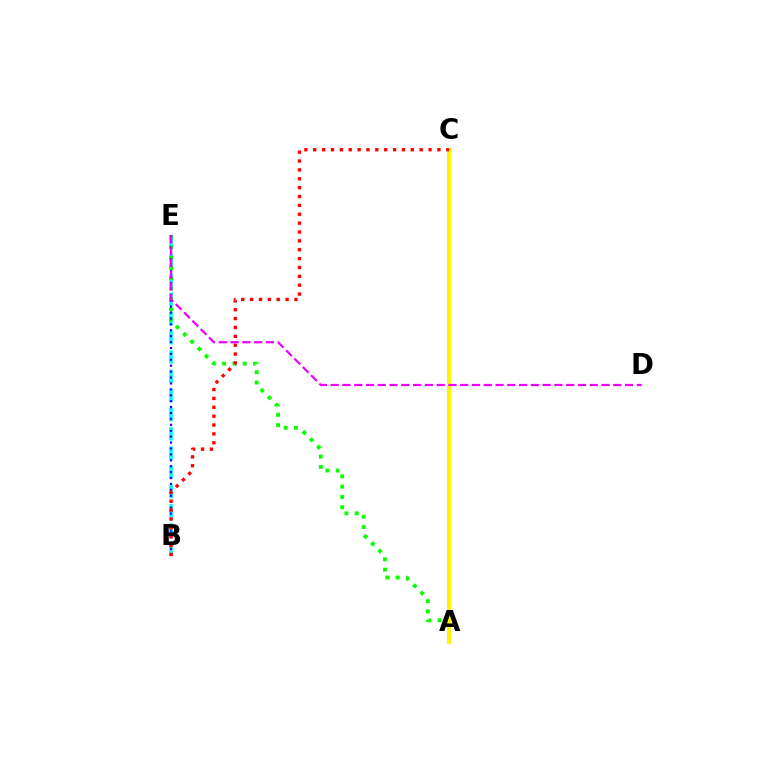{('B', 'E'): [{'color': '#00fff6', 'line_style': 'dashed', 'thickness': 2.61}, {'color': '#0010ff', 'line_style': 'dotted', 'thickness': 1.61}], ('A', 'E'): [{'color': '#08ff00', 'line_style': 'dotted', 'thickness': 2.8}], ('A', 'C'): [{'color': '#fcf500', 'line_style': 'solid', 'thickness': 2.92}], ('B', 'C'): [{'color': '#ff0000', 'line_style': 'dotted', 'thickness': 2.41}], ('D', 'E'): [{'color': '#ee00ff', 'line_style': 'dashed', 'thickness': 1.6}]}